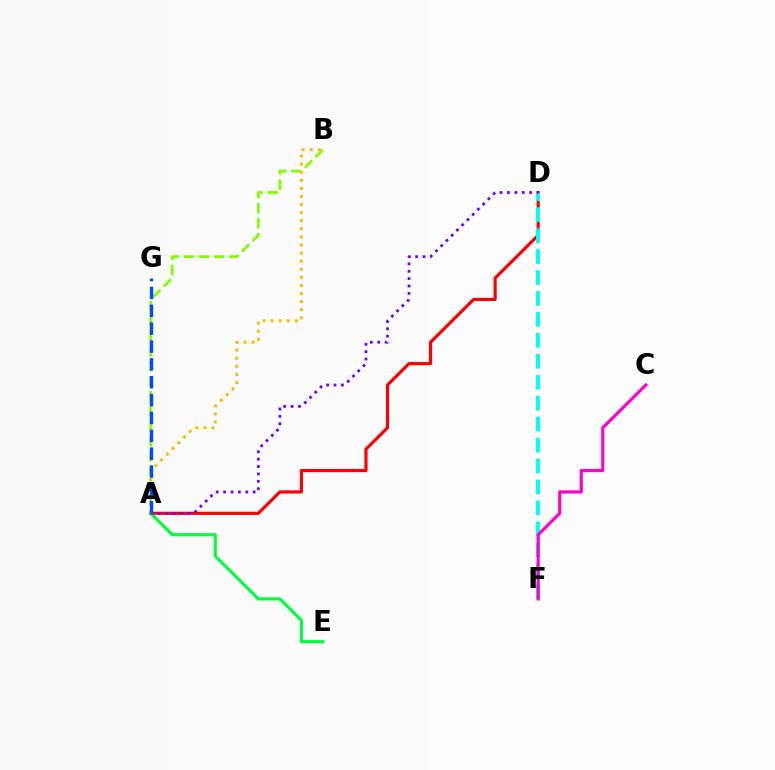{('A', 'D'): [{'color': '#ff0000', 'line_style': 'solid', 'thickness': 2.28}, {'color': '#7200ff', 'line_style': 'dotted', 'thickness': 2.01}], ('A', 'E'): [{'color': '#00ff39', 'line_style': 'solid', 'thickness': 2.26}], ('D', 'F'): [{'color': '#00fff6', 'line_style': 'dashed', 'thickness': 2.85}], ('A', 'B'): [{'color': '#84ff00', 'line_style': 'dashed', 'thickness': 2.04}, {'color': '#ffbd00', 'line_style': 'dotted', 'thickness': 2.2}], ('C', 'F'): [{'color': '#ff00cf', 'line_style': 'solid', 'thickness': 2.27}], ('A', 'G'): [{'color': '#004bff', 'line_style': 'dashed', 'thickness': 2.43}]}